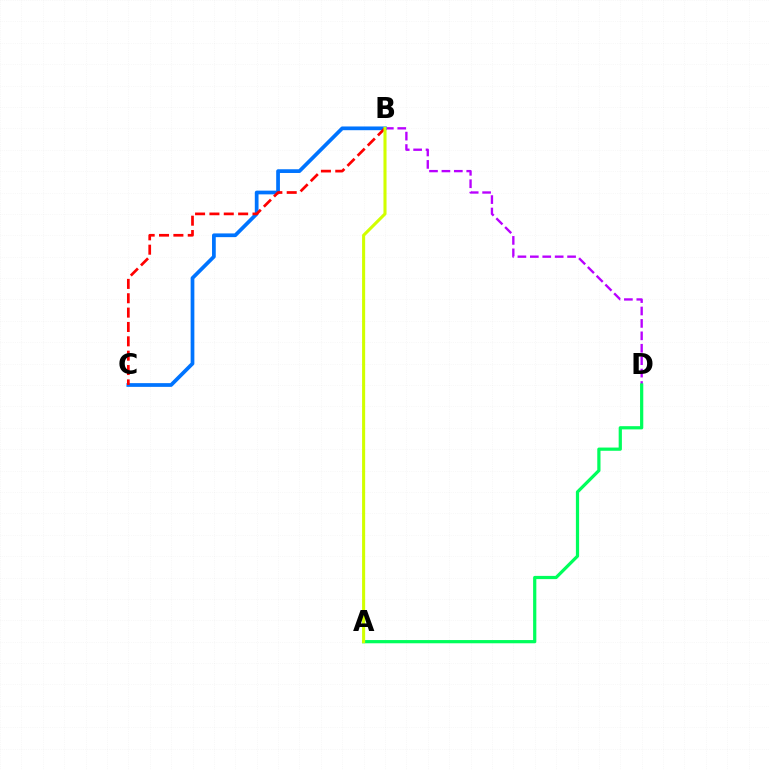{('B', 'D'): [{'color': '#b900ff', 'line_style': 'dashed', 'thickness': 1.69}], ('A', 'D'): [{'color': '#00ff5c', 'line_style': 'solid', 'thickness': 2.32}], ('B', 'C'): [{'color': '#0074ff', 'line_style': 'solid', 'thickness': 2.68}, {'color': '#ff0000', 'line_style': 'dashed', 'thickness': 1.95}], ('A', 'B'): [{'color': '#d1ff00', 'line_style': 'solid', 'thickness': 2.21}]}